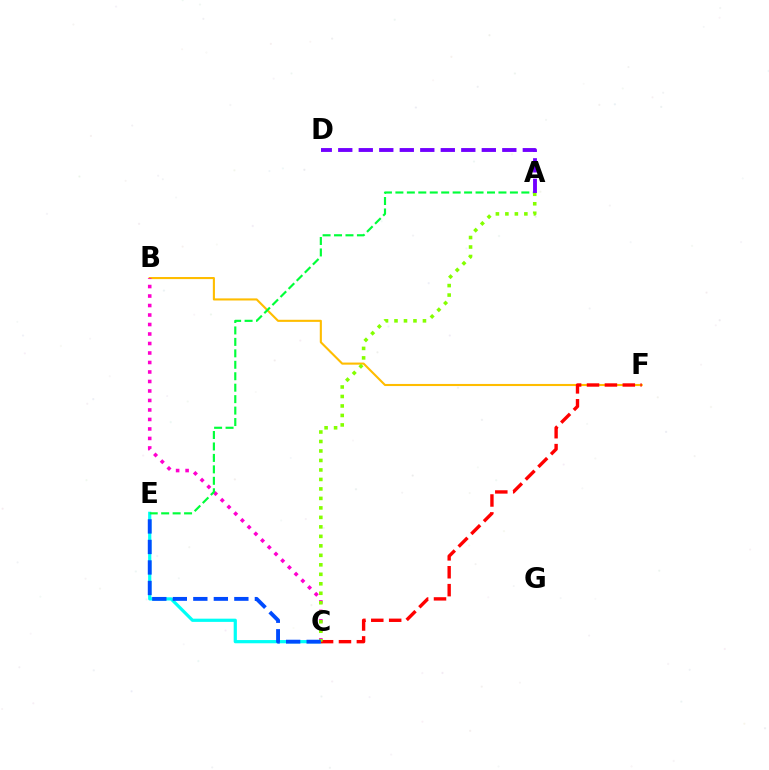{('B', 'F'): [{'color': '#ffbd00', 'line_style': 'solid', 'thickness': 1.51}], ('B', 'C'): [{'color': '#ff00cf', 'line_style': 'dotted', 'thickness': 2.58}], ('C', 'E'): [{'color': '#00fff6', 'line_style': 'solid', 'thickness': 2.31}, {'color': '#004bff', 'line_style': 'dashed', 'thickness': 2.79}], ('C', 'F'): [{'color': '#ff0000', 'line_style': 'dashed', 'thickness': 2.43}], ('A', 'E'): [{'color': '#00ff39', 'line_style': 'dashed', 'thickness': 1.56}], ('A', 'C'): [{'color': '#84ff00', 'line_style': 'dotted', 'thickness': 2.58}], ('A', 'D'): [{'color': '#7200ff', 'line_style': 'dashed', 'thickness': 2.79}]}